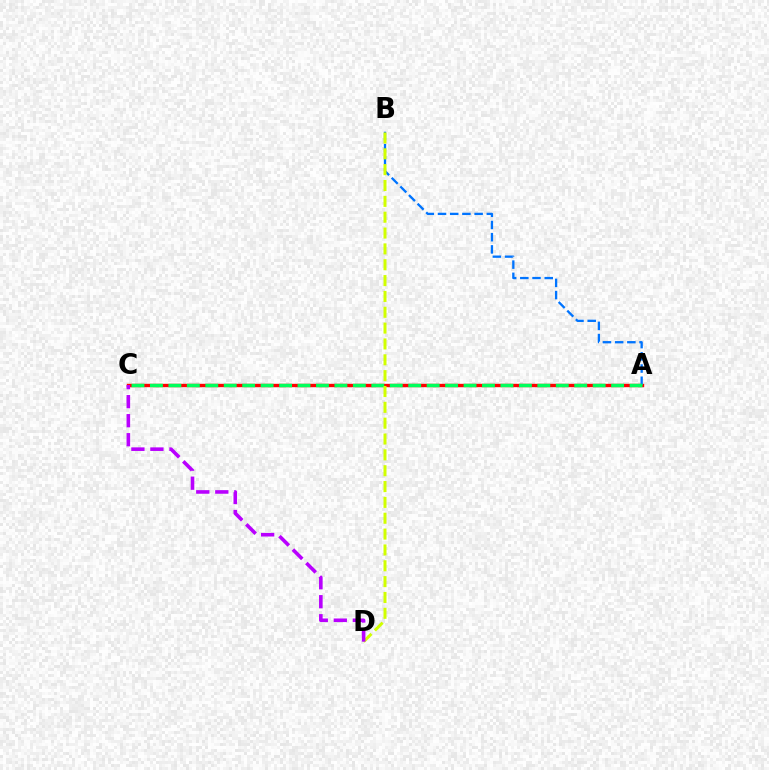{('A', 'C'): [{'color': '#ff0000', 'line_style': 'solid', 'thickness': 2.43}, {'color': '#00ff5c', 'line_style': 'dashed', 'thickness': 2.51}], ('A', 'B'): [{'color': '#0074ff', 'line_style': 'dashed', 'thickness': 1.66}], ('B', 'D'): [{'color': '#d1ff00', 'line_style': 'dashed', 'thickness': 2.15}], ('C', 'D'): [{'color': '#b900ff', 'line_style': 'dashed', 'thickness': 2.58}]}